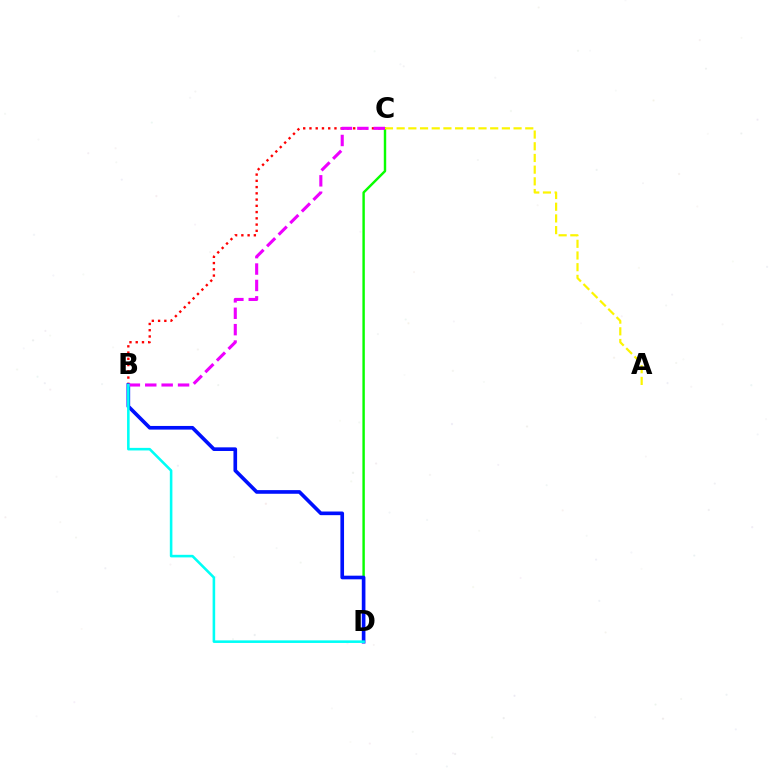{('B', 'C'): [{'color': '#ff0000', 'line_style': 'dotted', 'thickness': 1.7}, {'color': '#ee00ff', 'line_style': 'dashed', 'thickness': 2.23}], ('C', 'D'): [{'color': '#08ff00', 'line_style': 'solid', 'thickness': 1.75}], ('B', 'D'): [{'color': '#0010ff', 'line_style': 'solid', 'thickness': 2.63}, {'color': '#00fff6', 'line_style': 'solid', 'thickness': 1.85}], ('A', 'C'): [{'color': '#fcf500', 'line_style': 'dashed', 'thickness': 1.59}]}